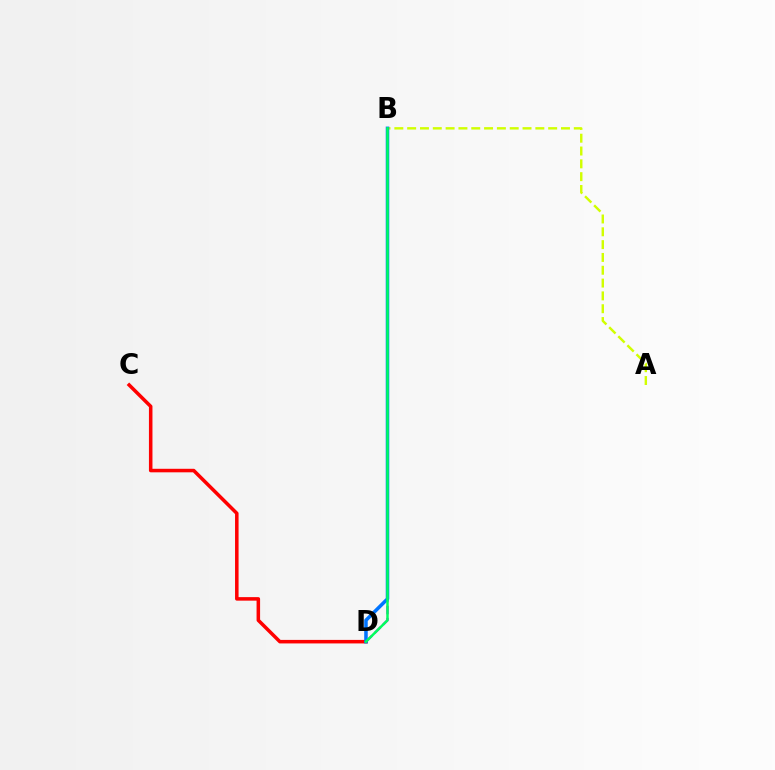{('C', 'D'): [{'color': '#ff0000', 'line_style': 'solid', 'thickness': 2.54}], ('B', 'D'): [{'color': '#b900ff', 'line_style': 'dashed', 'thickness': 1.65}, {'color': '#0074ff', 'line_style': 'solid', 'thickness': 2.54}, {'color': '#00ff5c', 'line_style': 'solid', 'thickness': 1.79}], ('A', 'B'): [{'color': '#d1ff00', 'line_style': 'dashed', 'thickness': 1.74}]}